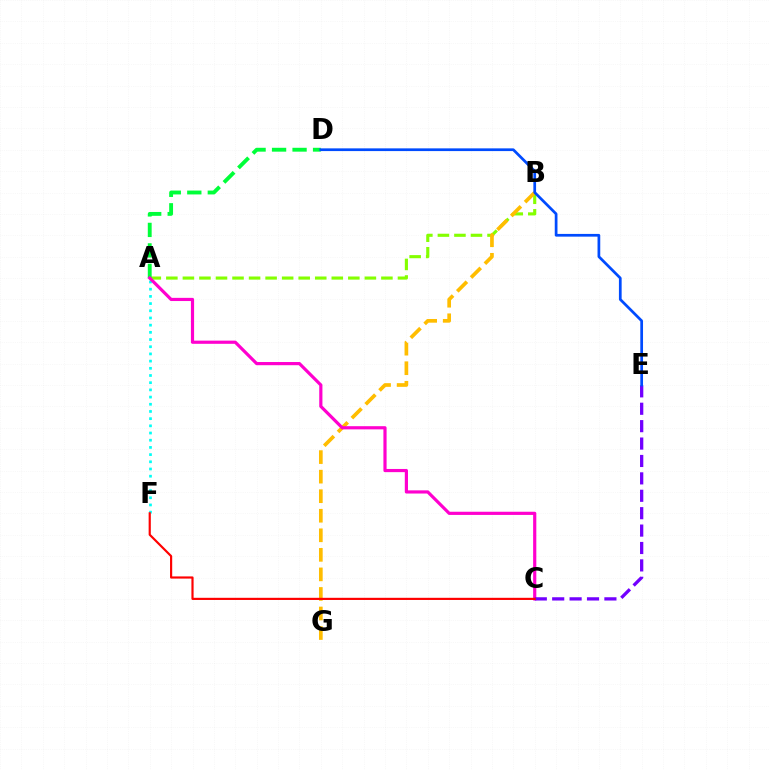{('A', 'B'): [{'color': '#84ff00', 'line_style': 'dashed', 'thickness': 2.25}], ('A', 'D'): [{'color': '#00ff39', 'line_style': 'dashed', 'thickness': 2.78}], ('A', 'F'): [{'color': '#00fff6', 'line_style': 'dotted', 'thickness': 1.95}], ('B', 'G'): [{'color': '#ffbd00', 'line_style': 'dashed', 'thickness': 2.66}], ('A', 'C'): [{'color': '#ff00cf', 'line_style': 'solid', 'thickness': 2.29}], ('C', 'E'): [{'color': '#7200ff', 'line_style': 'dashed', 'thickness': 2.36}], ('D', 'E'): [{'color': '#004bff', 'line_style': 'solid', 'thickness': 1.96}], ('C', 'F'): [{'color': '#ff0000', 'line_style': 'solid', 'thickness': 1.56}]}